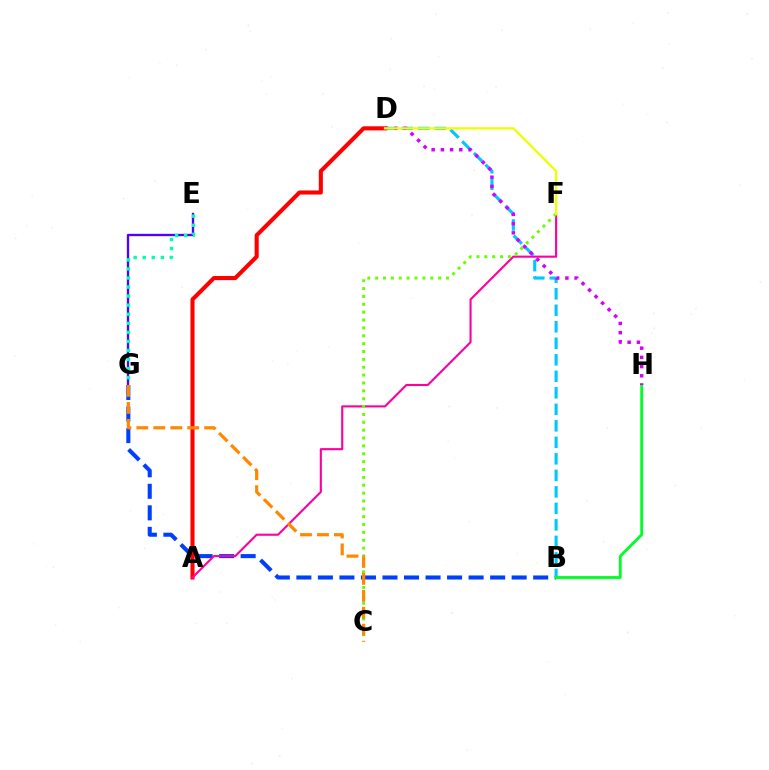{('B', 'G'): [{'color': '#003fff', 'line_style': 'dashed', 'thickness': 2.92}], ('B', 'D'): [{'color': '#00c7ff', 'line_style': 'dashed', 'thickness': 2.24}], ('A', 'D'): [{'color': '#ff0000', 'line_style': 'solid', 'thickness': 2.94}], ('B', 'H'): [{'color': '#00ff27', 'line_style': 'solid', 'thickness': 2.05}], ('E', 'G'): [{'color': '#4f00ff', 'line_style': 'solid', 'thickness': 1.68}, {'color': '#00ffaf', 'line_style': 'dotted', 'thickness': 2.46}], ('A', 'F'): [{'color': '#ff00a0', 'line_style': 'solid', 'thickness': 1.52}], ('C', 'F'): [{'color': '#66ff00', 'line_style': 'dotted', 'thickness': 2.14}], ('C', 'G'): [{'color': '#ff8800', 'line_style': 'dashed', 'thickness': 2.3}], ('D', 'H'): [{'color': '#d600ff', 'line_style': 'dotted', 'thickness': 2.5}], ('D', 'F'): [{'color': '#eeff00', 'line_style': 'solid', 'thickness': 1.64}]}